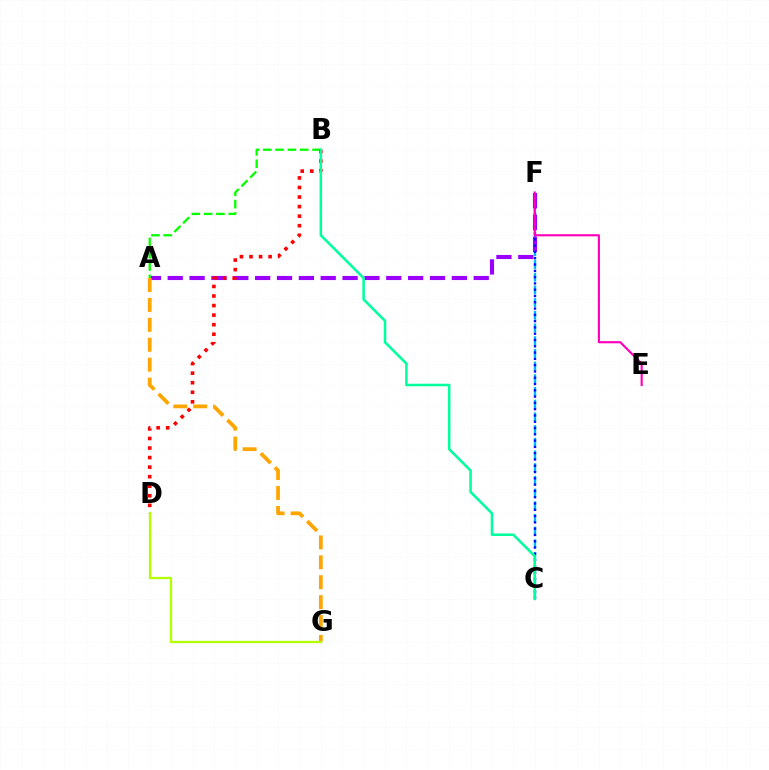{('C', 'F'): [{'color': '#00b5ff', 'line_style': 'dashed', 'thickness': 1.72}, {'color': '#0010ff', 'line_style': 'dotted', 'thickness': 1.71}], ('A', 'F'): [{'color': '#9b00ff', 'line_style': 'dashed', 'thickness': 2.97}], ('A', 'B'): [{'color': '#08ff00', 'line_style': 'dashed', 'thickness': 1.67}], ('A', 'G'): [{'color': '#ffa500', 'line_style': 'dashed', 'thickness': 2.71}], ('B', 'D'): [{'color': '#ff0000', 'line_style': 'dotted', 'thickness': 2.6}], ('E', 'F'): [{'color': '#ff00bd', 'line_style': 'solid', 'thickness': 1.55}], ('B', 'C'): [{'color': '#00ff9d', 'line_style': 'solid', 'thickness': 1.83}], ('D', 'G'): [{'color': '#b3ff00', 'line_style': 'solid', 'thickness': 1.65}]}